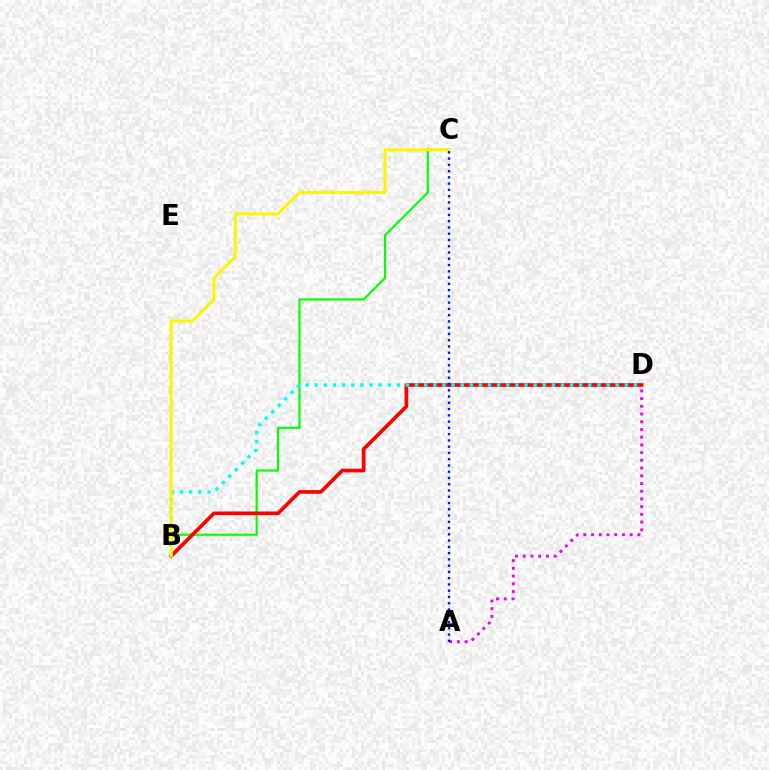{('B', 'C'): [{'color': '#08ff00', 'line_style': 'solid', 'thickness': 1.58}, {'color': '#fcf500', 'line_style': 'solid', 'thickness': 2.17}], ('B', 'D'): [{'color': '#ff0000', 'line_style': 'solid', 'thickness': 2.65}, {'color': '#00fff6', 'line_style': 'dotted', 'thickness': 2.48}], ('A', 'D'): [{'color': '#ee00ff', 'line_style': 'dotted', 'thickness': 2.1}], ('A', 'C'): [{'color': '#0010ff', 'line_style': 'dotted', 'thickness': 1.7}]}